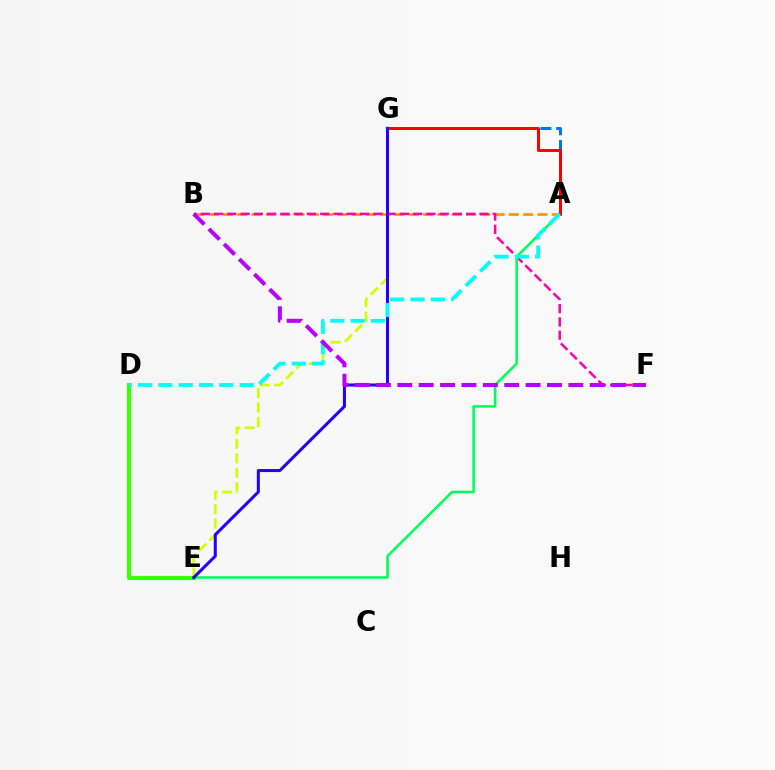{('A', 'B'): [{'color': '#ff9400', 'line_style': 'dashed', 'thickness': 1.94}], ('A', 'G'): [{'color': '#0074ff', 'line_style': 'dashed', 'thickness': 2.15}, {'color': '#ff0000', 'line_style': 'solid', 'thickness': 2.17}], ('D', 'E'): [{'color': '#3dff00', 'line_style': 'solid', 'thickness': 2.99}], ('B', 'F'): [{'color': '#ff00ac', 'line_style': 'dashed', 'thickness': 1.8}, {'color': '#b900ff', 'line_style': 'dashed', 'thickness': 2.9}], ('A', 'E'): [{'color': '#00ff5c', 'line_style': 'solid', 'thickness': 1.84}], ('E', 'G'): [{'color': '#d1ff00', 'line_style': 'dashed', 'thickness': 1.96}, {'color': '#2500ff', 'line_style': 'solid', 'thickness': 2.18}], ('A', 'D'): [{'color': '#00fff6', 'line_style': 'dashed', 'thickness': 2.76}]}